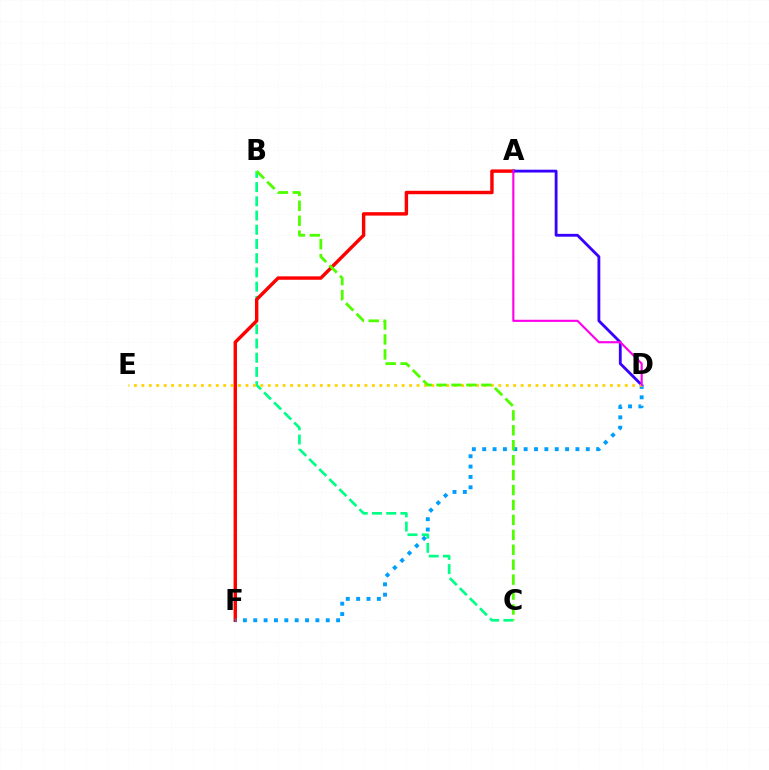{('B', 'C'): [{'color': '#00ff86', 'line_style': 'dashed', 'thickness': 1.93}, {'color': '#4fff00', 'line_style': 'dashed', 'thickness': 2.03}], ('A', 'F'): [{'color': '#ff0000', 'line_style': 'solid', 'thickness': 2.47}], ('D', 'F'): [{'color': '#009eff', 'line_style': 'dotted', 'thickness': 2.81}], ('A', 'D'): [{'color': '#3700ff', 'line_style': 'solid', 'thickness': 2.03}, {'color': '#ff00ed', 'line_style': 'solid', 'thickness': 1.54}], ('D', 'E'): [{'color': '#ffd500', 'line_style': 'dotted', 'thickness': 2.02}]}